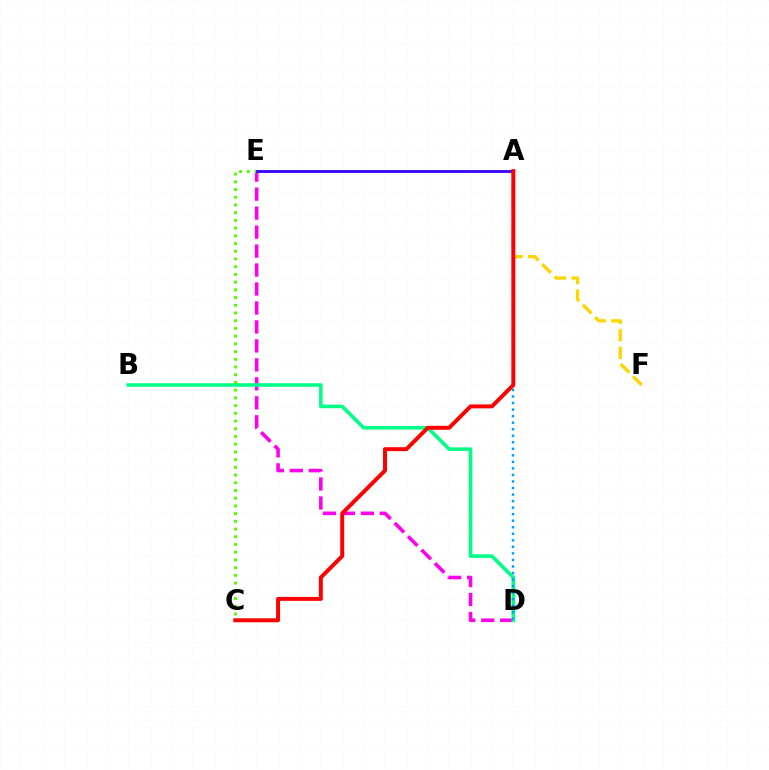{('A', 'F'): [{'color': '#ffd500', 'line_style': 'dashed', 'thickness': 2.37}], ('D', 'E'): [{'color': '#ff00ed', 'line_style': 'dashed', 'thickness': 2.58}], ('B', 'D'): [{'color': '#00ff86', 'line_style': 'solid', 'thickness': 2.58}], ('A', 'D'): [{'color': '#009eff', 'line_style': 'dotted', 'thickness': 1.78}], ('C', 'E'): [{'color': '#4fff00', 'line_style': 'dotted', 'thickness': 2.1}], ('A', 'E'): [{'color': '#3700ff', 'line_style': 'solid', 'thickness': 2.02}], ('A', 'C'): [{'color': '#ff0000', 'line_style': 'solid', 'thickness': 2.84}]}